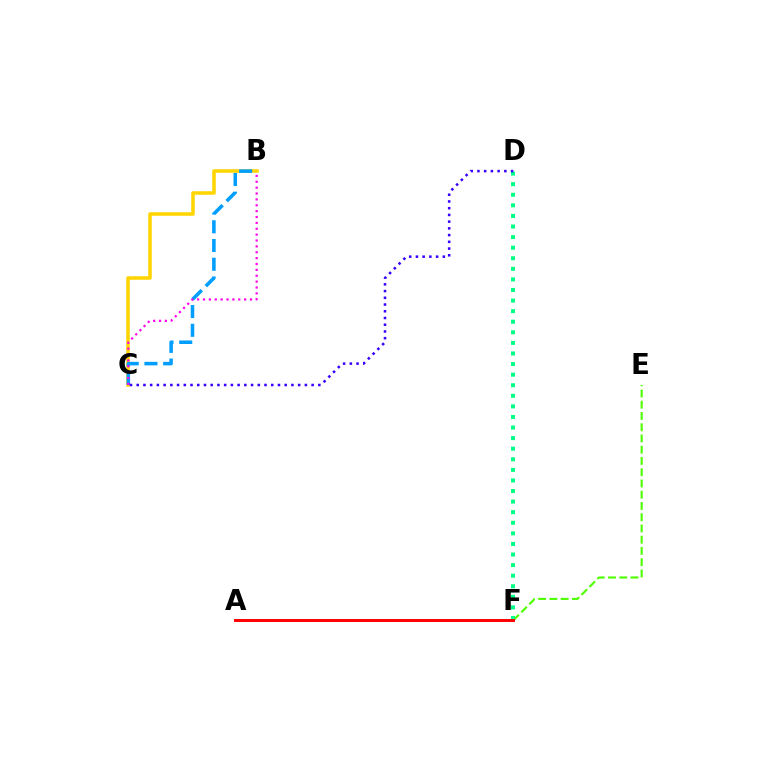{('E', 'F'): [{'color': '#4fff00', 'line_style': 'dashed', 'thickness': 1.53}], ('D', 'F'): [{'color': '#00ff86', 'line_style': 'dotted', 'thickness': 2.87}], ('B', 'C'): [{'color': '#ffd500', 'line_style': 'solid', 'thickness': 2.54}, {'color': '#009eff', 'line_style': 'dashed', 'thickness': 2.54}, {'color': '#ff00ed', 'line_style': 'dotted', 'thickness': 1.6}], ('C', 'D'): [{'color': '#3700ff', 'line_style': 'dotted', 'thickness': 1.83}], ('A', 'F'): [{'color': '#ff0000', 'line_style': 'solid', 'thickness': 2.13}]}